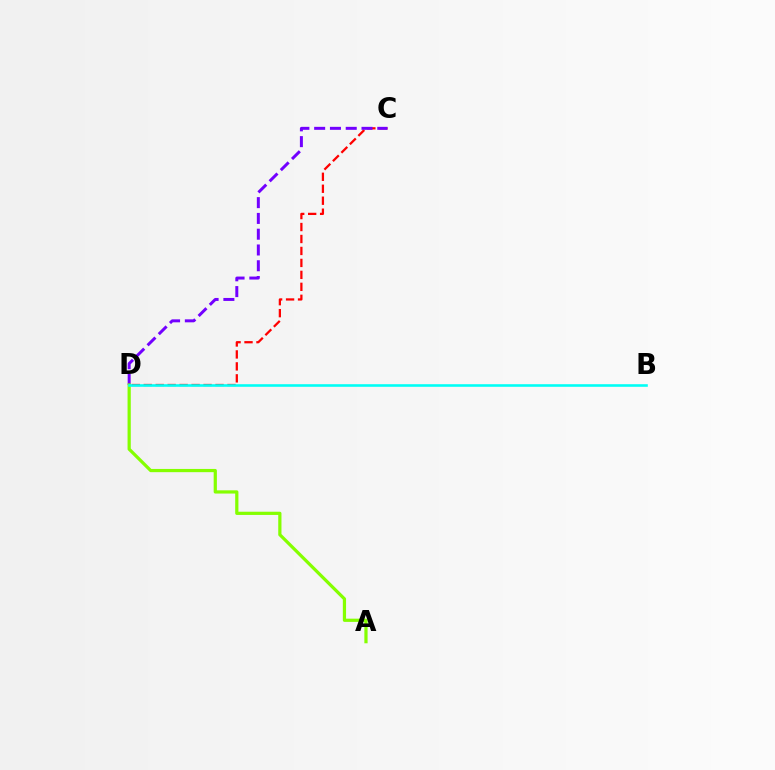{('C', 'D'): [{'color': '#ff0000', 'line_style': 'dashed', 'thickness': 1.62}, {'color': '#7200ff', 'line_style': 'dashed', 'thickness': 2.14}], ('A', 'D'): [{'color': '#84ff00', 'line_style': 'solid', 'thickness': 2.32}], ('B', 'D'): [{'color': '#00fff6', 'line_style': 'solid', 'thickness': 1.87}]}